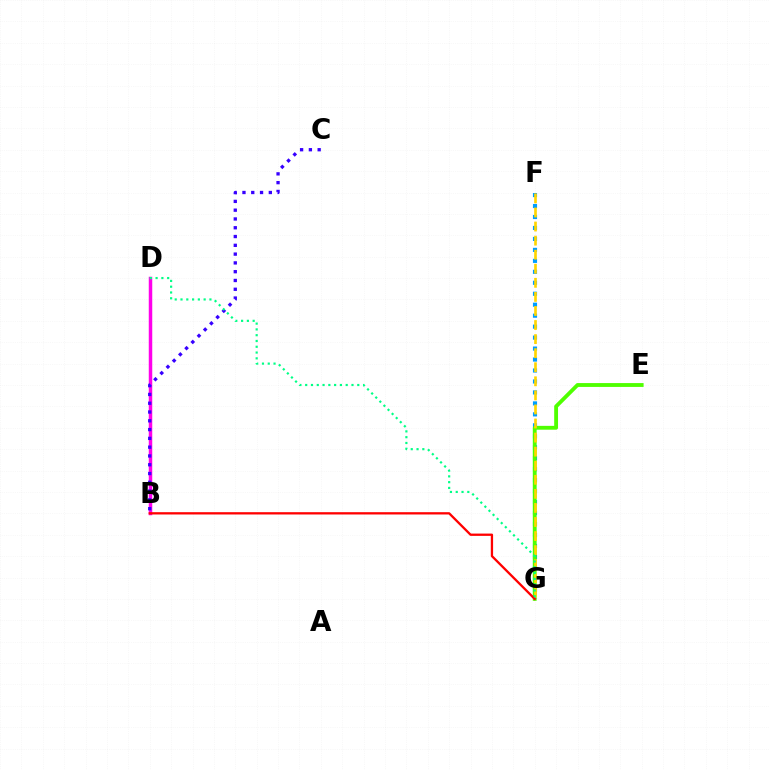{('F', 'G'): [{'color': '#009eff', 'line_style': 'dotted', 'thickness': 2.98}, {'color': '#ffd500', 'line_style': 'dashed', 'thickness': 1.91}], ('E', 'G'): [{'color': '#4fff00', 'line_style': 'solid', 'thickness': 2.77}], ('B', 'D'): [{'color': '#ff00ed', 'line_style': 'solid', 'thickness': 2.51}], ('B', 'G'): [{'color': '#ff0000', 'line_style': 'solid', 'thickness': 1.65}], ('B', 'C'): [{'color': '#3700ff', 'line_style': 'dotted', 'thickness': 2.39}], ('D', 'G'): [{'color': '#00ff86', 'line_style': 'dotted', 'thickness': 1.57}]}